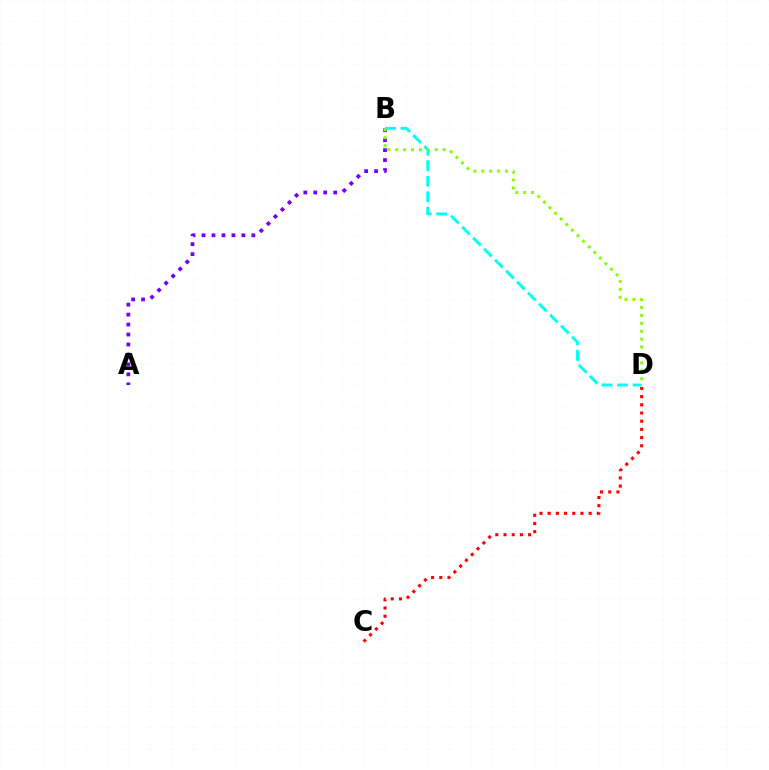{('A', 'B'): [{'color': '#7200ff', 'line_style': 'dotted', 'thickness': 2.71}], ('C', 'D'): [{'color': '#ff0000', 'line_style': 'dotted', 'thickness': 2.23}], ('B', 'D'): [{'color': '#00fff6', 'line_style': 'dashed', 'thickness': 2.11}, {'color': '#84ff00', 'line_style': 'dotted', 'thickness': 2.15}]}